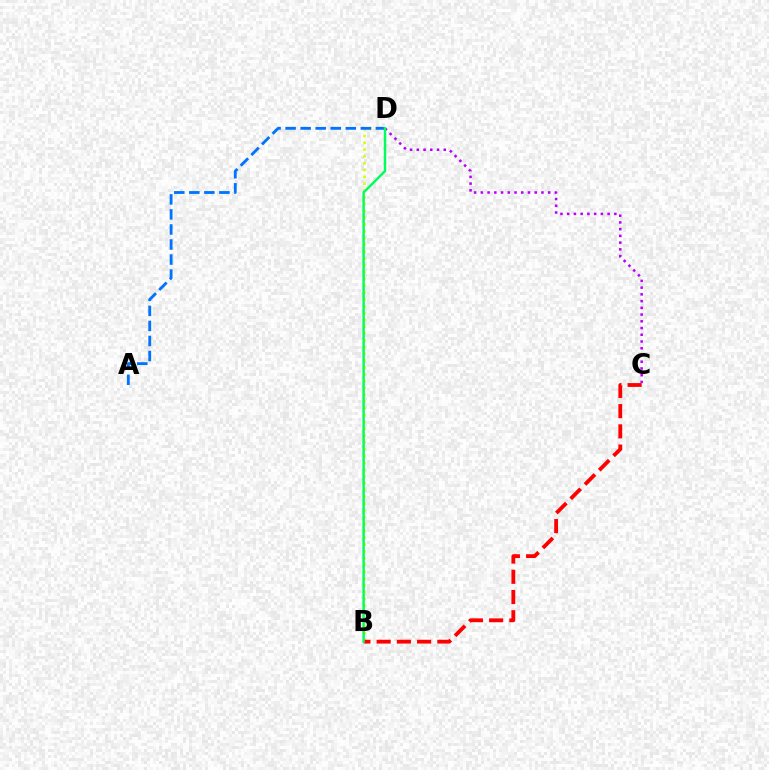{('C', 'D'): [{'color': '#b900ff', 'line_style': 'dotted', 'thickness': 1.83}], ('B', 'D'): [{'color': '#d1ff00', 'line_style': 'dotted', 'thickness': 1.85}, {'color': '#00ff5c', 'line_style': 'solid', 'thickness': 1.77}], ('A', 'D'): [{'color': '#0074ff', 'line_style': 'dashed', 'thickness': 2.04}], ('B', 'C'): [{'color': '#ff0000', 'line_style': 'dashed', 'thickness': 2.75}]}